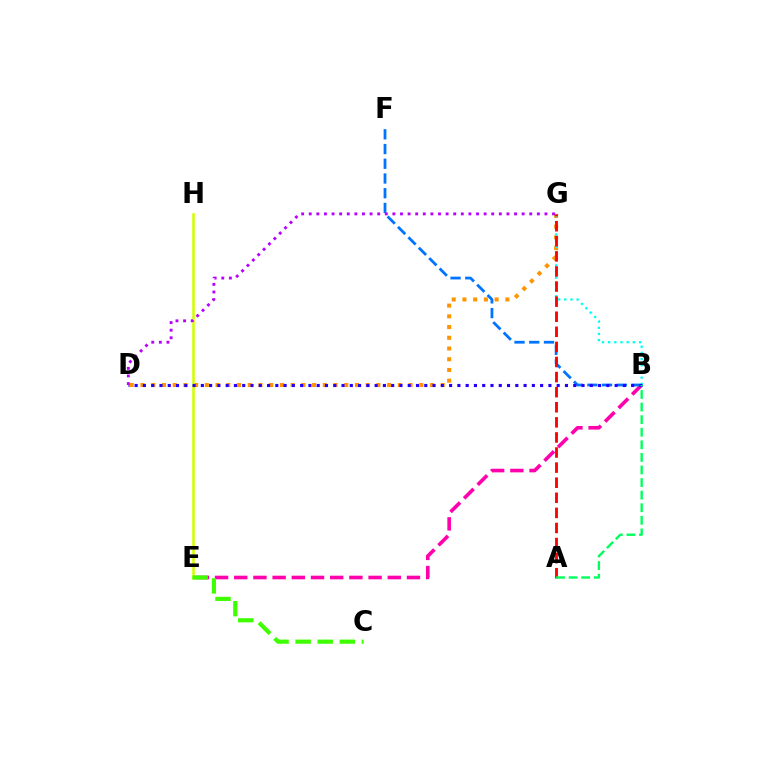{('B', 'E'): [{'color': '#ff00ac', 'line_style': 'dashed', 'thickness': 2.61}], ('B', 'F'): [{'color': '#0074ff', 'line_style': 'dashed', 'thickness': 2.0}], ('D', 'G'): [{'color': '#ff9400', 'line_style': 'dotted', 'thickness': 2.91}, {'color': '#b900ff', 'line_style': 'dotted', 'thickness': 2.07}], ('B', 'G'): [{'color': '#00fff6', 'line_style': 'dotted', 'thickness': 1.68}], ('E', 'H'): [{'color': '#d1ff00', 'line_style': 'solid', 'thickness': 1.83}], ('A', 'G'): [{'color': '#ff0000', 'line_style': 'dashed', 'thickness': 2.05}], ('B', 'D'): [{'color': '#2500ff', 'line_style': 'dotted', 'thickness': 2.25}], ('C', 'E'): [{'color': '#3dff00', 'line_style': 'dashed', 'thickness': 3.0}], ('A', 'B'): [{'color': '#00ff5c', 'line_style': 'dashed', 'thickness': 1.71}]}